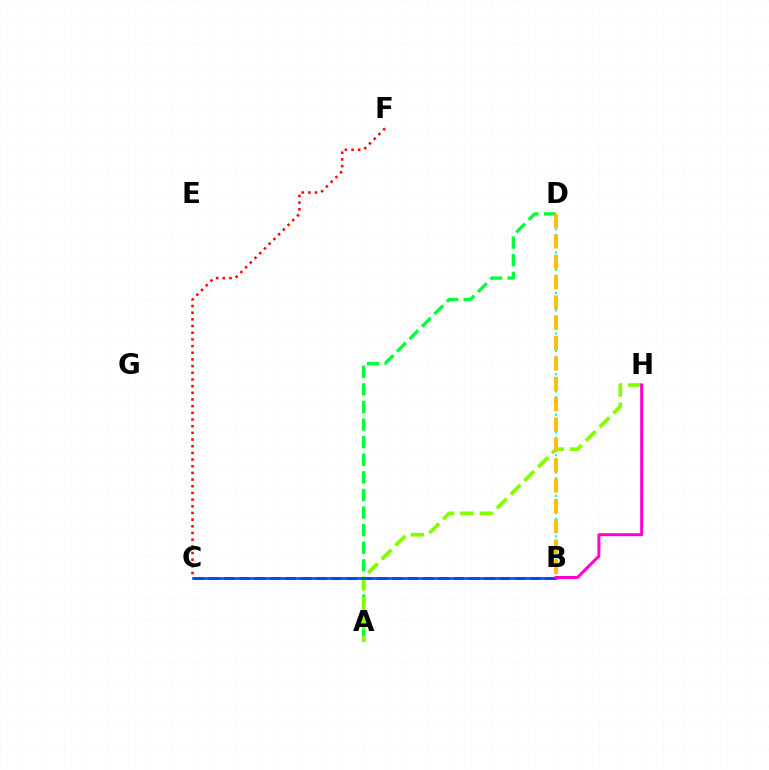{('B', 'D'): [{'color': '#00fff6', 'line_style': 'dotted', 'thickness': 1.57}, {'color': '#ffbd00', 'line_style': 'dashed', 'thickness': 2.76}], ('A', 'D'): [{'color': '#00ff39', 'line_style': 'dashed', 'thickness': 2.39}], ('A', 'H'): [{'color': '#84ff00', 'line_style': 'dashed', 'thickness': 2.65}], ('B', 'C'): [{'color': '#7200ff', 'line_style': 'dashed', 'thickness': 2.08}, {'color': '#004bff', 'line_style': 'solid', 'thickness': 1.91}], ('C', 'F'): [{'color': '#ff0000', 'line_style': 'dotted', 'thickness': 1.81}], ('B', 'H'): [{'color': '#ff00cf', 'line_style': 'solid', 'thickness': 2.15}]}